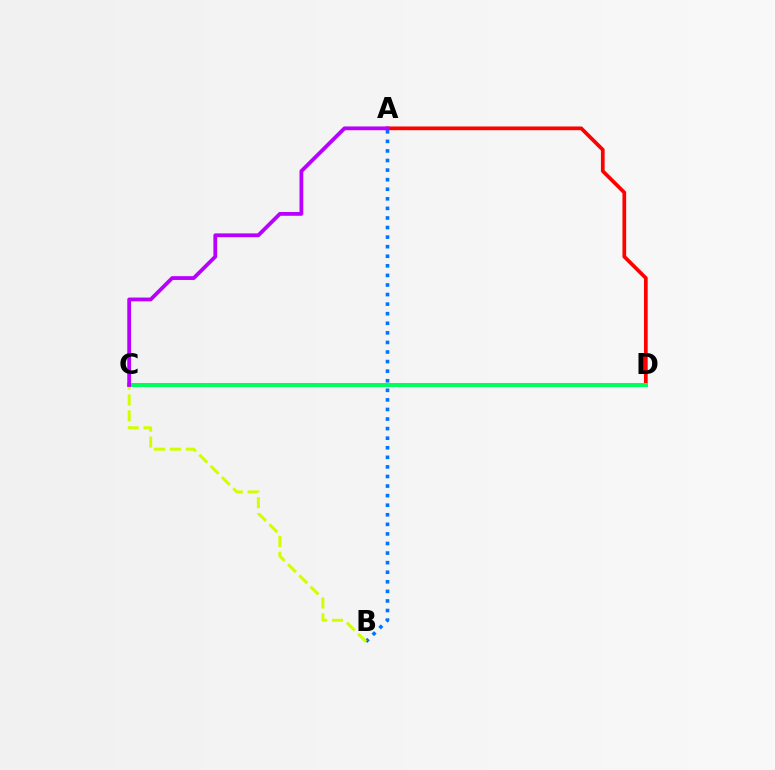{('A', 'D'): [{'color': '#ff0000', 'line_style': 'solid', 'thickness': 2.67}], ('C', 'D'): [{'color': '#00ff5c', 'line_style': 'solid', 'thickness': 2.89}], ('A', 'B'): [{'color': '#0074ff', 'line_style': 'dotted', 'thickness': 2.6}], ('B', 'C'): [{'color': '#d1ff00', 'line_style': 'dashed', 'thickness': 2.16}], ('A', 'C'): [{'color': '#b900ff', 'line_style': 'solid', 'thickness': 2.73}]}